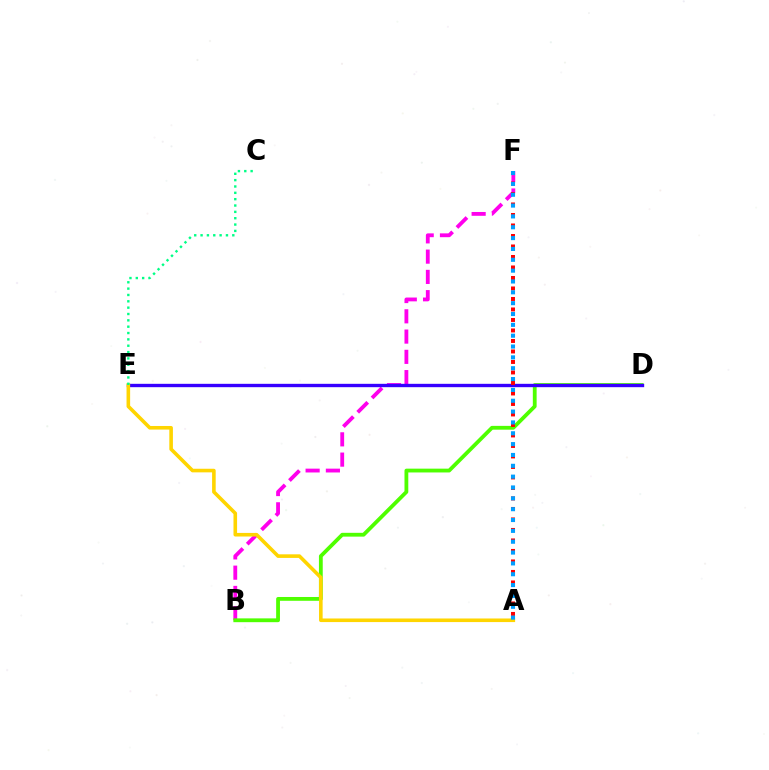{('B', 'F'): [{'color': '#ff00ed', 'line_style': 'dashed', 'thickness': 2.75}], ('B', 'D'): [{'color': '#4fff00', 'line_style': 'solid', 'thickness': 2.74}], ('D', 'E'): [{'color': '#3700ff', 'line_style': 'solid', 'thickness': 2.42}], ('A', 'E'): [{'color': '#ffd500', 'line_style': 'solid', 'thickness': 2.59}], ('A', 'F'): [{'color': '#ff0000', 'line_style': 'dotted', 'thickness': 2.85}, {'color': '#009eff', 'line_style': 'dotted', 'thickness': 2.95}], ('C', 'E'): [{'color': '#00ff86', 'line_style': 'dotted', 'thickness': 1.72}]}